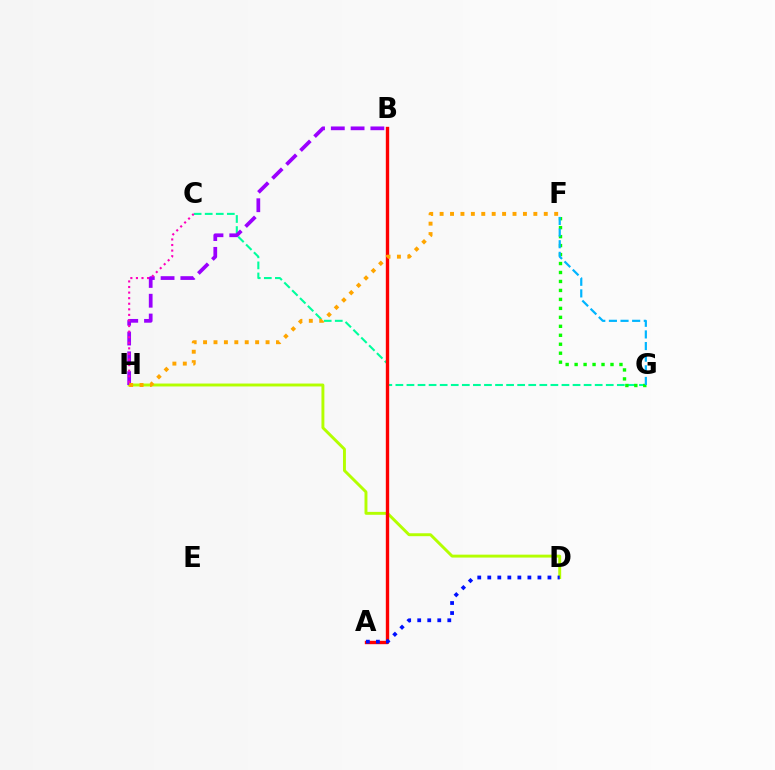{('C', 'G'): [{'color': '#00ff9d', 'line_style': 'dashed', 'thickness': 1.5}], ('D', 'H'): [{'color': '#b3ff00', 'line_style': 'solid', 'thickness': 2.1}], ('B', 'H'): [{'color': '#9b00ff', 'line_style': 'dashed', 'thickness': 2.69}], ('A', 'B'): [{'color': '#ff0000', 'line_style': 'solid', 'thickness': 2.42}], ('C', 'H'): [{'color': '#ff00bd', 'line_style': 'dotted', 'thickness': 1.51}], ('F', 'G'): [{'color': '#08ff00', 'line_style': 'dotted', 'thickness': 2.44}, {'color': '#00b5ff', 'line_style': 'dashed', 'thickness': 1.58}], ('A', 'D'): [{'color': '#0010ff', 'line_style': 'dotted', 'thickness': 2.72}], ('F', 'H'): [{'color': '#ffa500', 'line_style': 'dotted', 'thickness': 2.83}]}